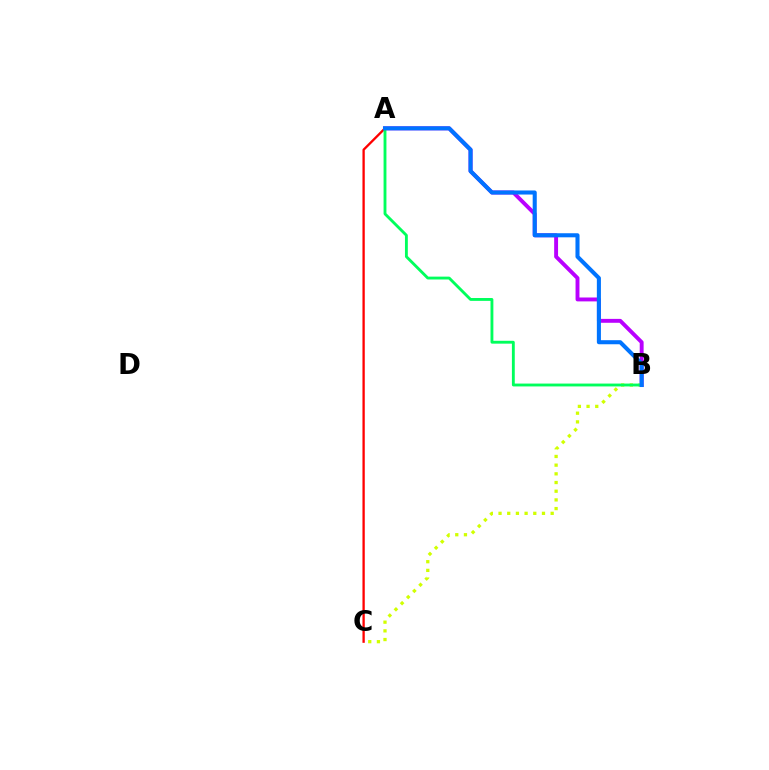{('A', 'C'): [{'color': '#ff0000', 'line_style': 'solid', 'thickness': 1.67}], ('A', 'B'): [{'color': '#b900ff', 'line_style': 'solid', 'thickness': 2.81}, {'color': '#00ff5c', 'line_style': 'solid', 'thickness': 2.06}, {'color': '#0074ff', 'line_style': 'solid', 'thickness': 2.93}], ('B', 'C'): [{'color': '#d1ff00', 'line_style': 'dotted', 'thickness': 2.36}]}